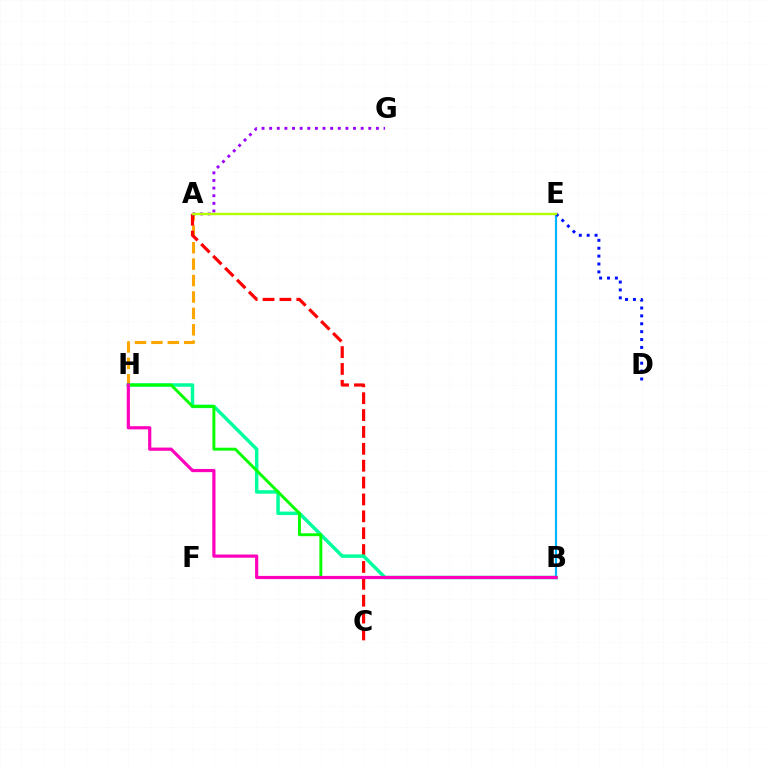{('B', 'E'): [{'color': '#00b5ff', 'line_style': 'solid', 'thickness': 1.59}], ('A', 'H'): [{'color': '#ffa500', 'line_style': 'dashed', 'thickness': 2.23}], ('A', 'C'): [{'color': '#ff0000', 'line_style': 'dashed', 'thickness': 2.29}], ('B', 'H'): [{'color': '#00ff9d', 'line_style': 'solid', 'thickness': 2.5}, {'color': '#08ff00', 'line_style': 'solid', 'thickness': 2.1}, {'color': '#ff00bd', 'line_style': 'solid', 'thickness': 2.3}], ('A', 'G'): [{'color': '#9b00ff', 'line_style': 'dotted', 'thickness': 2.07}], ('D', 'E'): [{'color': '#0010ff', 'line_style': 'dotted', 'thickness': 2.14}], ('A', 'E'): [{'color': '#b3ff00', 'line_style': 'solid', 'thickness': 1.73}]}